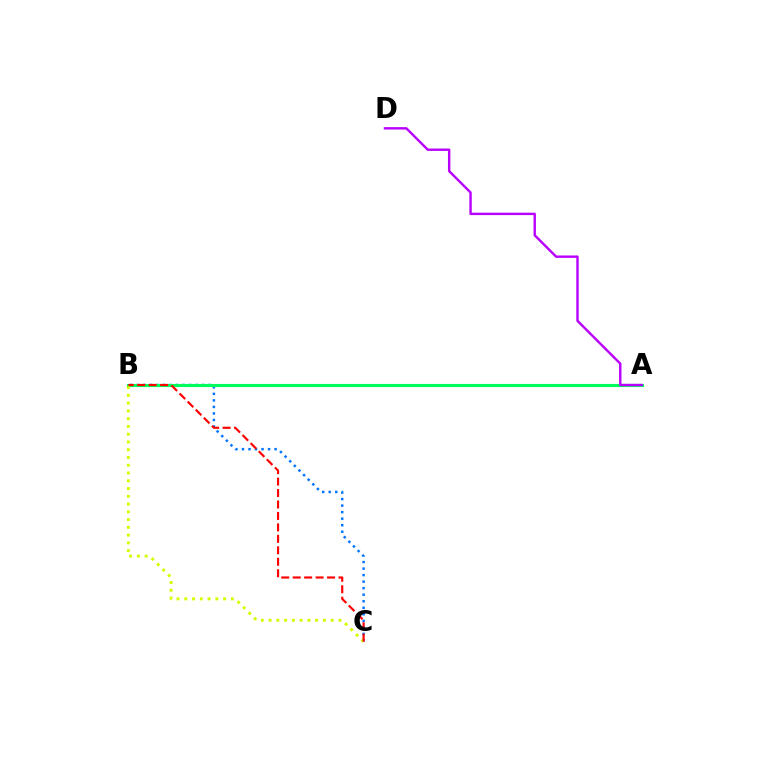{('B', 'C'): [{'color': '#0074ff', 'line_style': 'dotted', 'thickness': 1.77}, {'color': '#d1ff00', 'line_style': 'dotted', 'thickness': 2.11}, {'color': '#ff0000', 'line_style': 'dashed', 'thickness': 1.56}], ('A', 'B'): [{'color': '#00ff5c', 'line_style': 'solid', 'thickness': 2.24}], ('A', 'D'): [{'color': '#b900ff', 'line_style': 'solid', 'thickness': 1.73}]}